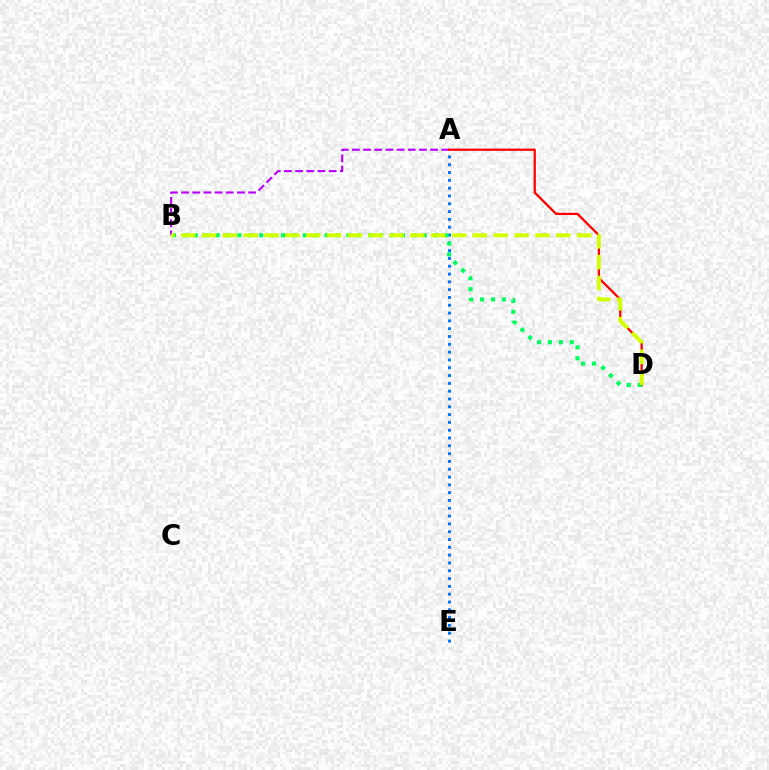{('A', 'E'): [{'color': '#0074ff', 'line_style': 'dotted', 'thickness': 2.12}], ('A', 'B'): [{'color': '#b900ff', 'line_style': 'dashed', 'thickness': 1.52}], ('A', 'D'): [{'color': '#ff0000', 'line_style': 'solid', 'thickness': 1.63}], ('B', 'D'): [{'color': '#00ff5c', 'line_style': 'dotted', 'thickness': 2.96}, {'color': '#d1ff00', 'line_style': 'dashed', 'thickness': 2.83}]}